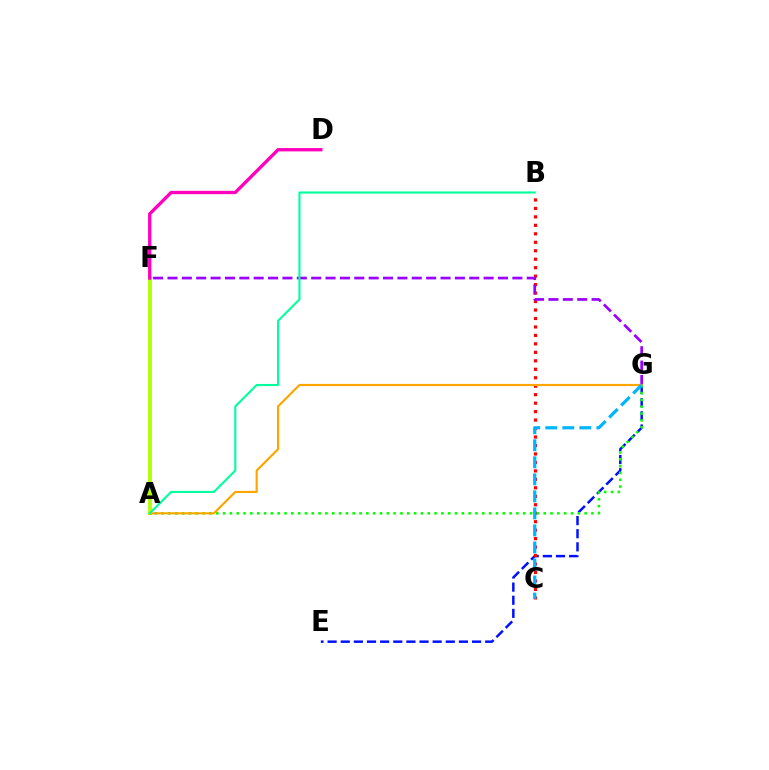{('E', 'G'): [{'color': '#0010ff', 'line_style': 'dashed', 'thickness': 1.78}], ('B', 'C'): [{'color': '#ff0000', 'line_style': 'dotted', 'thickness': 2.3}], ('A', 'F'): [{'color': '#b3ff00', 'line_style': 'solid', 'thickness': 2.76}], ('F', 'G'): [{'color': '#9b00ff', 'line_style': 'dashed', 'thickness': 1.95}], ('A', 'G'): [{'color': '#08ff00', 'line_style': 'dotted', 'thickness': 1.85}, {'color': '#ffa500', 'line_style': 'solid', 'thickness': 1.55}], ('D', 'F'): [{'color': '#ff00bd', 'line_style': 'solid', 'thickness': 2.39}], ('A', 'B'): [{'color': '#00ff9d', 'line_style': 'solid', 'thickness': 1.52}], ('C', 'G'): [{'color': '#00b5ff', 'line_style': 'dashed', 'thickness': 2.31}]}